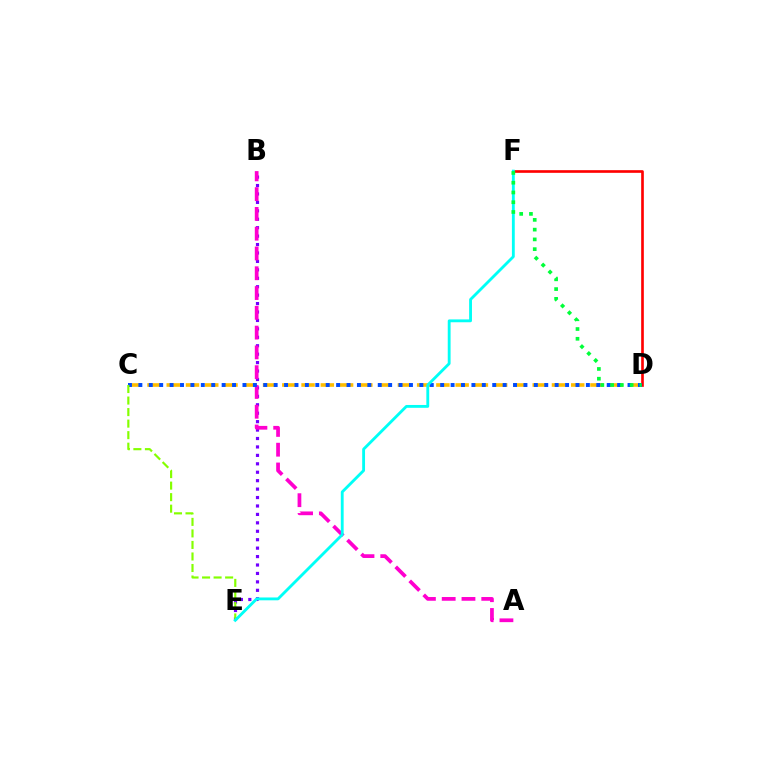{('C', 'D'): [{'color': '#ffbd00', 'line_style': 'dashed', 'thickness': 2.62}, {'color': '#004bff', 'line_style': 'dotted', 'thickness': 2.83}], ('B', 'E'): [{'color': '#7200ff', 'line_style': 'dotted', 'thickness': 2.29}], ('A', 'B'): [{'color': '#ff00cf', 'line_style': 'dashed', 'thickness': 2.69}], ('D', 'F'): [{'color': '#ff0000', 'line_style': 'solid', 'thickness': 1.91}, {'color': '#00ff39', 'line_style': 'dotted', 'thickness': 2.65}], ('C', 'E'): [{'color': '#84ff00', 'line_style': 'dashed', 'thickness': 1.57}], ('E', 'F'): [{'color': '#00fff6', 'line_style': 'solid', 'thickness': 2.05}]}